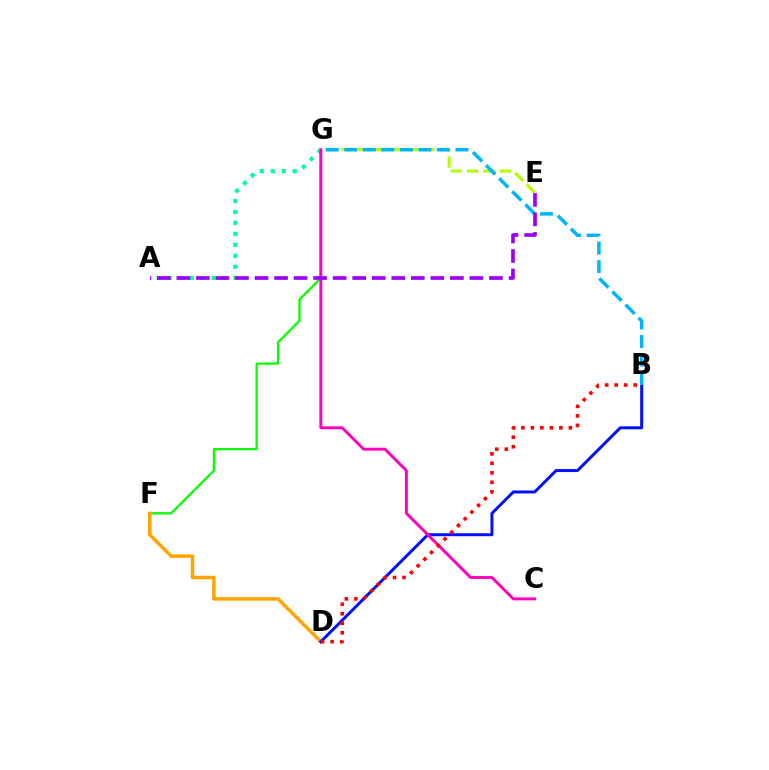{('F', 'G'): [{'color': '#08ff00', 'line_style': 'solid', 'thickness': 1.62}], ('A', 'G'): [{'color': '#00ff9d', 'line_style': 'dotted', 'thickness': 2.98}], ('E', 'G'): [{'color': '#b3ff00', 'line_style': 'dashed', 'thickness': 2.22}], ('D', 'F'): [{'color': '#ffa500', 'line_style': 'solid', 'thickness': 2.55}], ('B', 'D'): [{'color': '#0010ff', 'line_style': 'solid', 'thickness': 2.14}, {'color': '#ff0000', 'line_style': 'dotted', 'thickness': 2.58}], ('C', 'G'): [{'color': '#ff00bd', 'line_style': 'solid', 'thickness': 2.11}], ('B', 'G'): [{'color': '#00b5ff', 'line_style': 'dashed', 'thickness': 2.52}], ('A', 'E'): [{'color': '#9b00ff', 'line_style': 'dashed', 'thickness': 2.65}]}